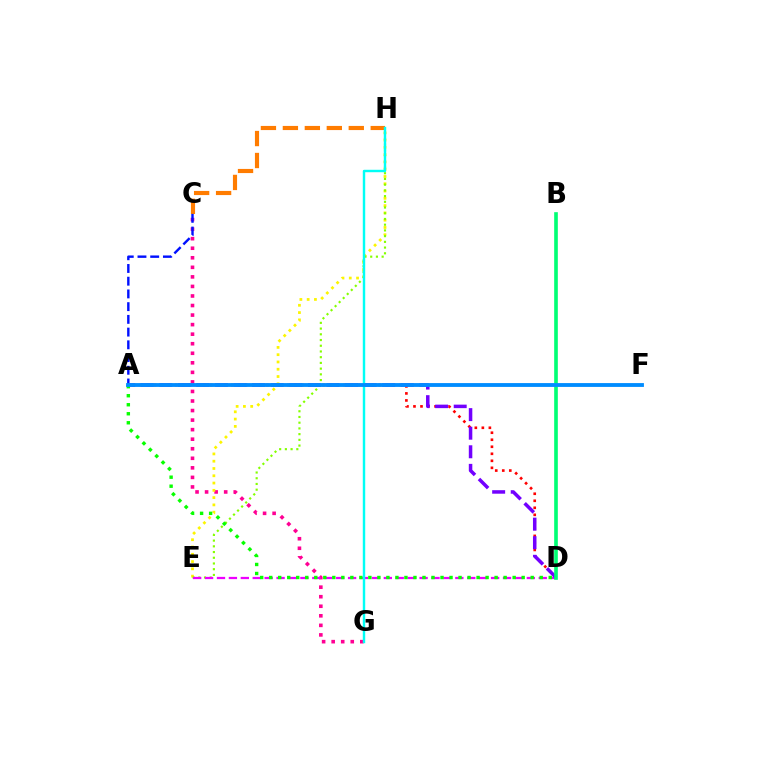{('A', 'D'): [{'color': '#ff0000', 'line_style': 'dotted', 'thickness': 1.91}, {'color': '#7200ff', 'line_style': 'dashed', 'thickness': 2.52}, {'color': '#08ff00', 'line_style': 'dotted', 'thickness': 2.45}], ('C', 'G'): [{'color': '#ff0094', 'line_style': 'dotted', 'thickness': 2.59}], ('E', 'H'): [{'color': '#fcf500', 'line_style': 'dotted', 'thickness': 1.98}, {'color': '#84ff00', 'line_style': 'dotted', 'thickness': 1.55}], ('C', 'H'): [{'color': '#ff7c00', 'line_style': 'dashed', 'thickness': 2.98}], ('A', 'C'): [{'color': '#0010ff', 'line_style': 'dashed', 'thickness': 1.73}], ('D', 'E'): [{'color': '#ee00ff', 'line_style': 'dashed', 'thickness': 1.62}], ('B', 'D'): [{'color': '#00ff74', 'line_style': 'solid', 'thickness': 2.62}], ('G', 'H'): [{'color': '#00fff6', 'line_style': 'solid', 'thickness': 1.75}], ('A', 'F'): [{'color': '#008cff', 'line_style': 'solid', 'thickness': 2.76}]}